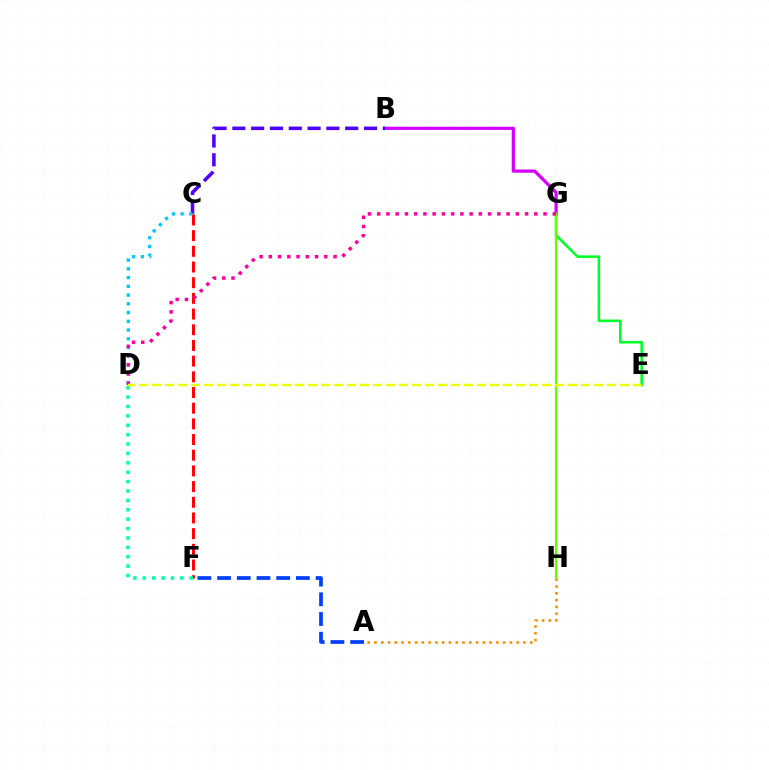{('B', 'G'): [{'color': '#d600ff', 'line_style': 'solid', 'thickness': 2.33}], ('A', 'H'): [{'color': '#ff8800', 'line_style': 'dotted', 'thickness': 1.84}], ('E', 'G'): [{'color': '#00ff27', 'line_style': 'solid', 'thickness': 1.85}], ('B', 'C'): [{'color': '#4f00ff', 'line_style': 'dashed', 'thickness': 2.55}], ('C', 'D'): [{'color': '#00c7ff', 'line_style': 'dotted', 'thickness': 2.38}], ('C', 'F'): [{'color': '#ff0000', 'line_style': 'dashed', 'thickness': 2.13}], ('D', 'F'): [{'color': '#00ffaf', 'line_style': 'dotted', 'thickness': 2.55}], ('A', 'F'): [{'color': '#003fff', 'line_style': 'dashed', 'thickness': 2.68}], ('G', 'H'): [{'color': '#66ff00', 'line_style': 'solid', 'thickness': 1.67}], ('D', 'G'): [{'color': '#ff00a0', 'line_style': 'dotted', 'thickness': 2.51}], ('D', 'E'): [{'color': '#eeff00', 'line_style': 'dashed', 'thickness': 1.77}]}